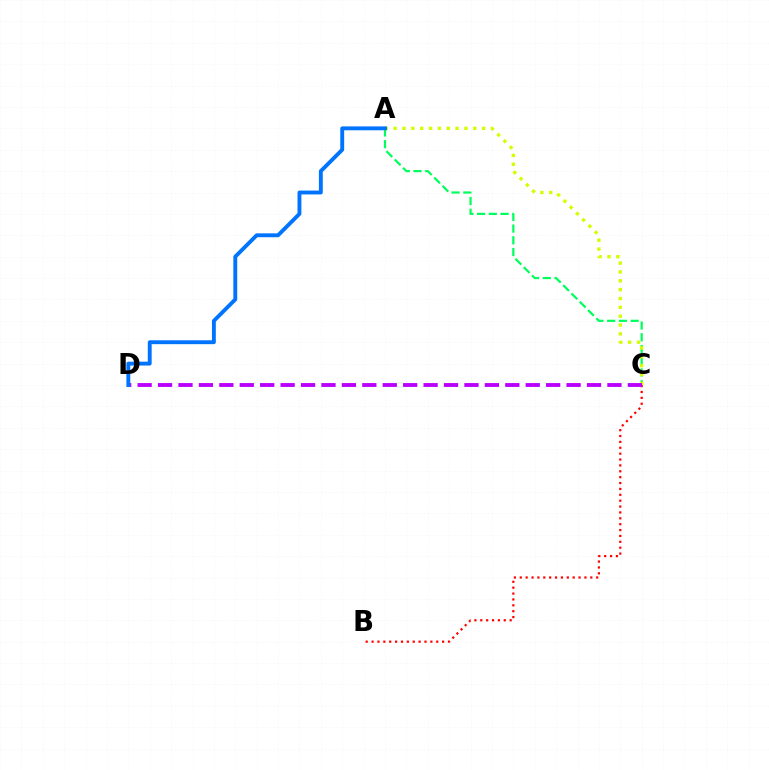{('A', 'C'): [{'color': '#00ff5c', 'line_style': 'dashed', 'thickness': 1.59}, {'color': '#d1ff00', 'line_style': 'dotted', 'thickness': 2.4}], ('B', 'C'): [{'color': '#ff0000', 'line_style': 'dotted', 'thickness': 1.6}], ('C', 'D'): [{'color': '#b900ff', 'line_style': 'dashed', 'thickness': 2.77}], ('A', 'D'): [{'color': '#0074ff', 'line_style': 'solid', 'thickness': 2.79}]}